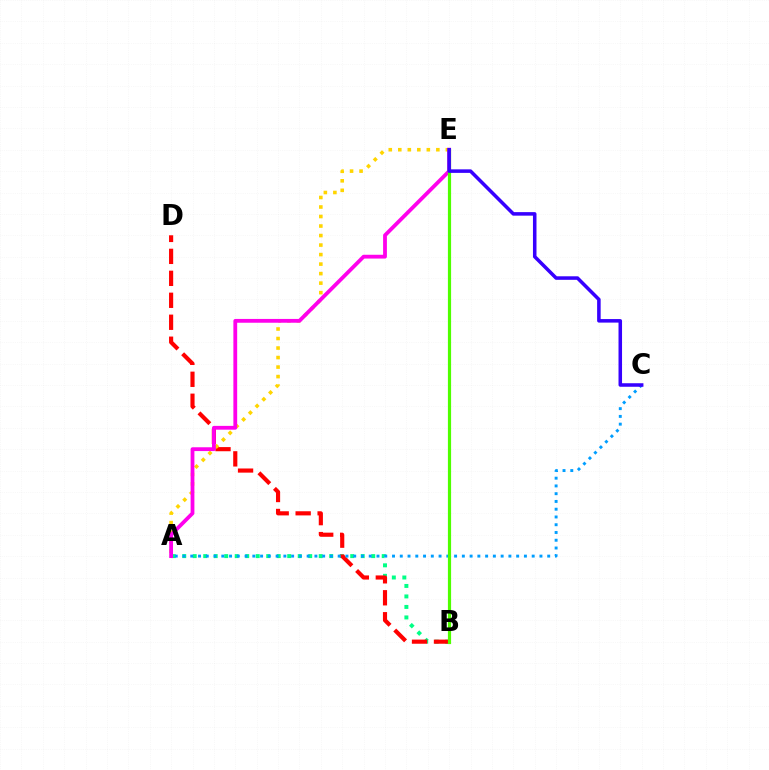{('A', 'B'): [{'color': '#00ff86', 'line_style': 'dotted', 'thickness': 2.85}], ('B', 'D'): [{'color': '#ff0000', 'line_style': 'dashed', 'thickness': 2.98}], ('A', 'E'): [{'color': '#ffd500', 'line_style': 'dotted', 'thickness': 2.59}, {'color': '#ff00ed', 'line_style': 'solid', 'thickness': 2.73}], ('A', 'C'): [{'color': '#009eff', 'line_style': 'dotted', 'thickness': 2.11}], ('B', 'E'): [{'color': '#4fff00', 'line_style': 'solid', 'thickness': 2.29}], ('C', 'E'): [{'color': '#3700ff', 'line_style': 'solid', 'thickness': 2.54}]}